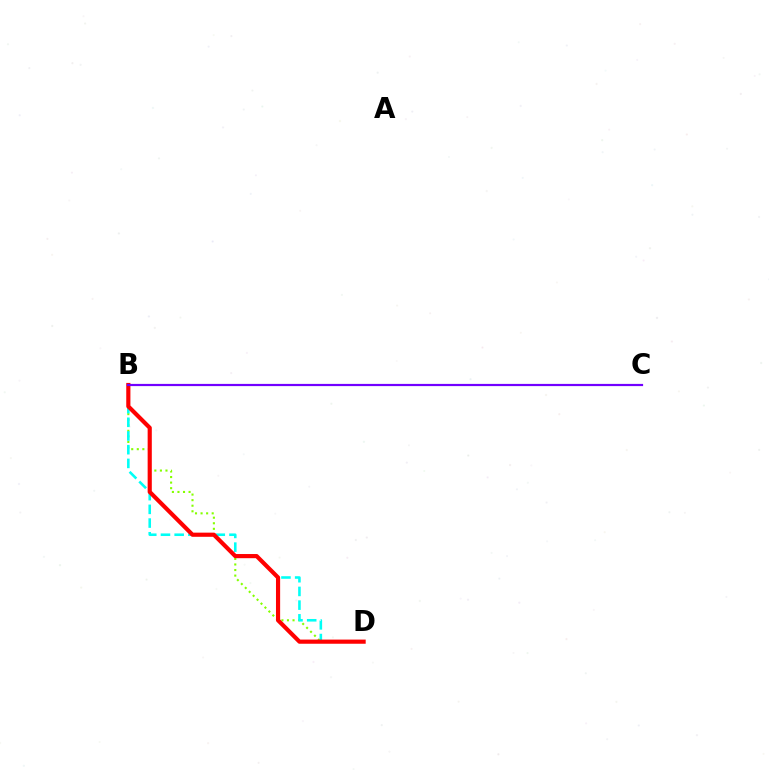{('B', 'D'): [{'color': '#84ff00', 'line_style': 'dotted', 'thickness': 1.51}, {'color': '#00fff6', 'line_style': 'dashed', 'thickness': 1.86}, {'color': '#ff0000', 'line_style': 'solid', 'thickness': 2.99}], ('B', 'C'): [{'color': '#7200ff', 'line_style': 'solid', 'thickness': 1.59}]}